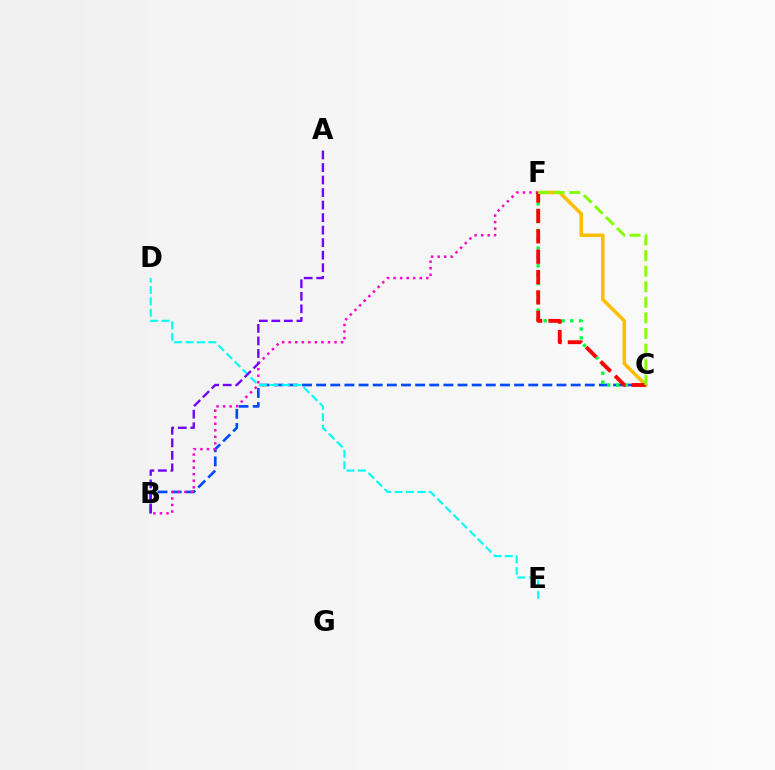{('C', 'F'): [{'color': '#ffbd00', 'line_style': 'solid', 'thickness': 2.53}, {'color': '#00ff39', 'line_style': 'dotted', 'thickness': 2.41}, {'color': '#ff0000', 'line_style': 'dashed', 'thickness': 2.77}, {'color': '#84ff00', 'line_style': 'dashed', 'thickness': 2.12}], ('B', 'C'): [{'color': '#004bff', 'line_style': 'dashed', 'thickness': 1.92}], ('D', 'E'): [{'color': '#00fff6', 'line_style': 'dashed', 'thickness': 1.55}], ('B', 'F'): [{'color': '#ff00cf', 'line_style': 'dotted', 'thickness': 1.78}], ('A', 'B'): [{'color': '#7200ff', 'line_style': 'dashed', 'thickness': 1.7}]}